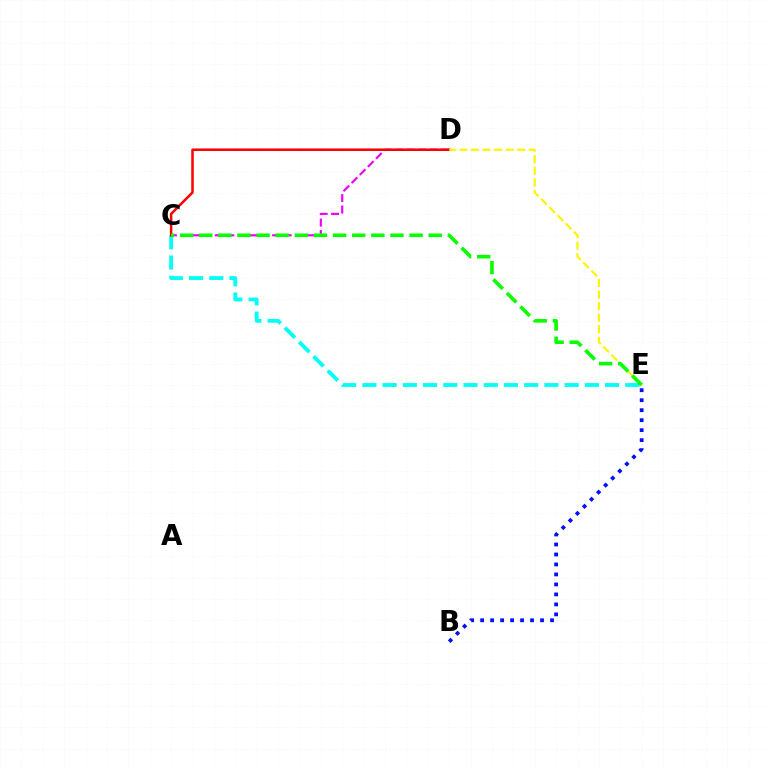{('C', 'D'): [{'color': '#ee00ff', 'line_style': 'dashed', 'thickness': 1.56}, {'color': '#ff0000', 'line_style': 'solid', 'thickness': 1.81}], ('C', 'E'): [{'color': '#00fff6', 'line_style': 'dashed', 'thickness': 2.75}, {'color': '#08ff00', 'line_style': 'dashed', 'thickness': 2.6}], ('D', 'E'): [{'color': '#fcf500', 'line_style': 'dashed', 'thickness': 1.57}], ('B', 'E'): [{'color': '#0010ff', 'line_style': 'dotted', 'thickness': 2.71}]}